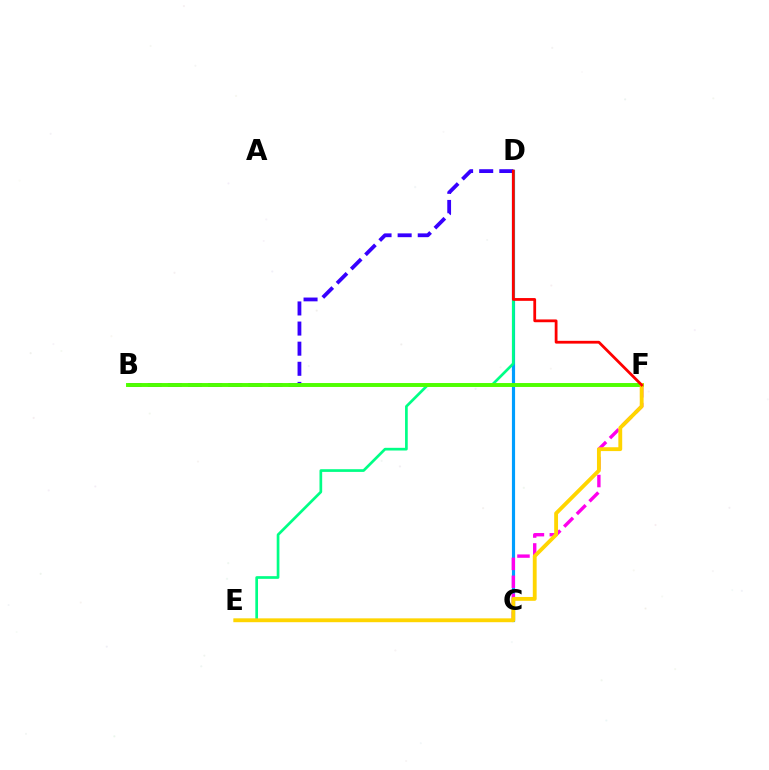{('C', 'D'): [{'color': '#009eff', 'line_style': 'solid', 'thickness': 2.28}], ('D', 'E'): [{'color': '#00ff86', 'line_style': 'solid', 'thickness': 1.94}], ('B', 'D'): [{'color': '#3700ff', 'line_style': 'dashed', 'thickness': 2.73}], ('C', 'F'): [{'color': '#ff00ed', 'line_style': 'dashed', 'thickness': 2.43}], ('B', 'F'): [{'color': '#4fff00', 'line_style': 'solid', 'thickness': 2.82}], ('E', 'F'): [{'color': '#ffd500', 'line_style': 'solid', 'thickness': 2.77}], ('D', 'F'): [{'color': '#ff0000', 'line_style': 'solid', 'thickness': 2.0}]}